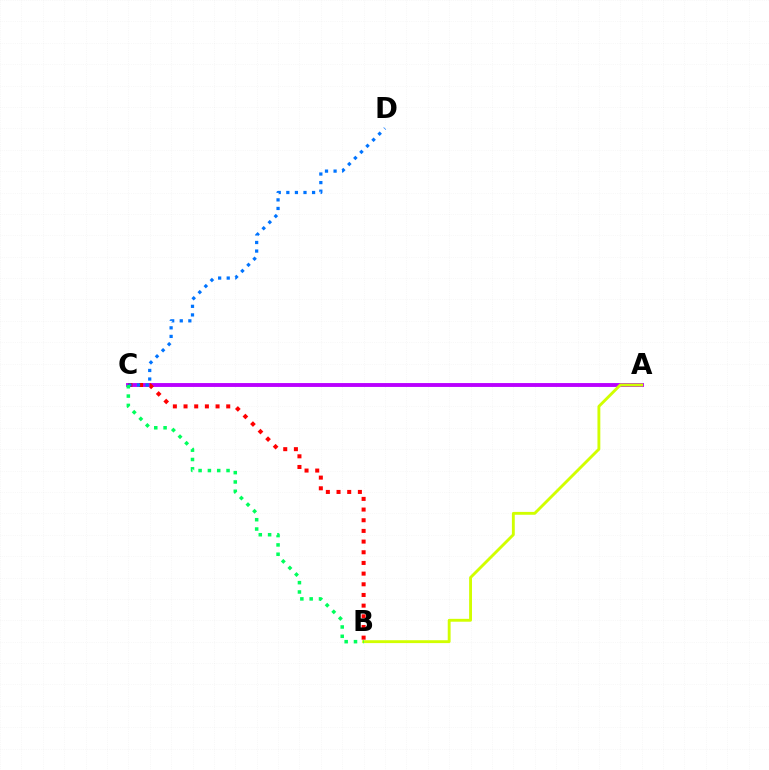{('A', 'C'): [{'color': '#b900ff', 'line_style': 'solid', 'thickness': 2.79}], ('A', 'B'): [{'color': '#d1ff00', 'line_style': 'solid', 'thickness': 2.07}], ('B', 'C'): [{'color': '#ff0000', 'line_style': 'dotted', 'thickness': 2.9}, {'color': '#00ff5c', 'line_style': 'dotted', 'thickness': 2.53}], ('C', 'D'): [{'color': '#0074ff', 'line_style': 'dotted', 'thickness': 2.33}]}